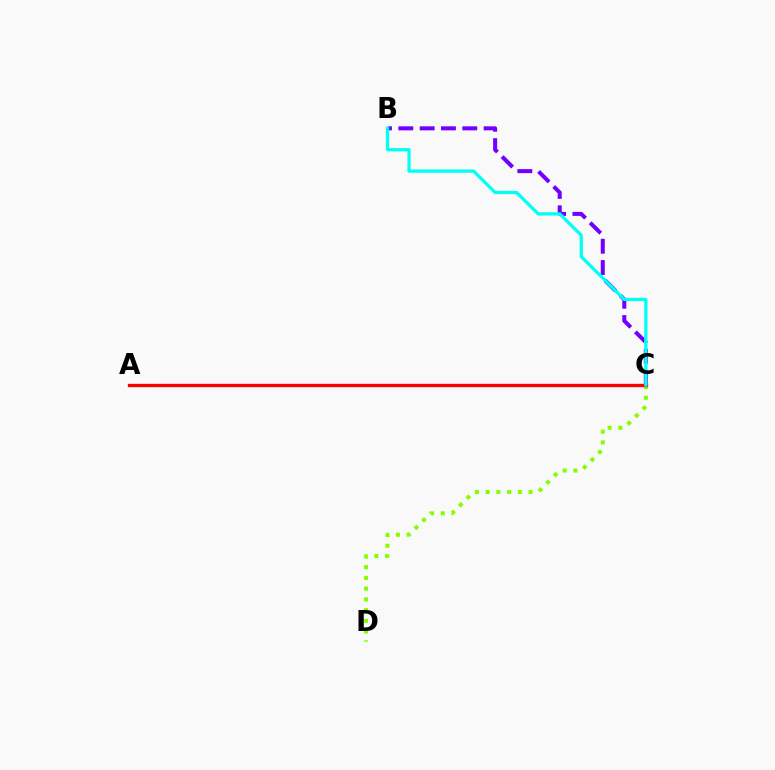{('C', 'D'): [{'color': '#84ff00', 'line_style': 'dotted', 'thickness': 2.92}], ('B', 'C'): [{'color': '#7200ff', 'line_style': 'dashed', 'thickness': 2.9}, {'color': '#00fff6', 'line_style': 'solid', 'thickness': 2.34}], ('A', 'C'): [{'color': '#ff0000', 'line_style': 'solid', 'thickness': 2.39}]}